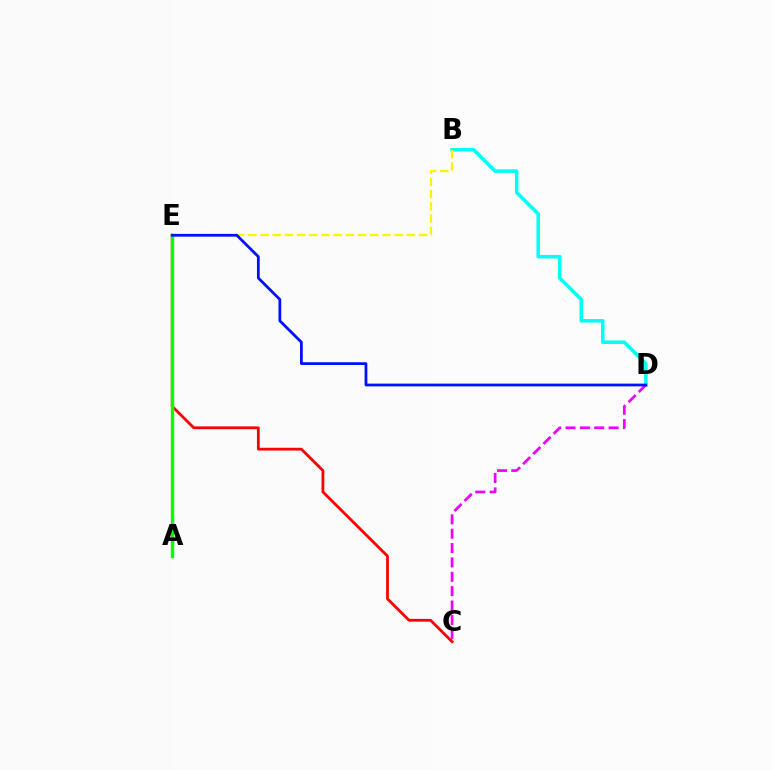{('C', 'E'): [{'color': '#ff0000', 'line_style': 'solid', 'thickness': 2.01}], ('B', 'D'): [{'color': '#00fff6', 'line_style': 'solid', 'thickness': 2.53}], ('C', 'D'): [{'color': '#ee00ff', 'line_style': 'dashed', 'thickness': 1.95}], ('A', 'E'): [{'color': '#08ff00', 'line_style': 'solid', 'thickness': 2.45}], ('B', 'E'): [{'color': '#fcf500', 'line_style': 'dashed', 'thickness': 1.66}], ('D', 'E'): [{'color': '#0010ff', 'line_style': 'solid', 'thickness': 1.99}]}